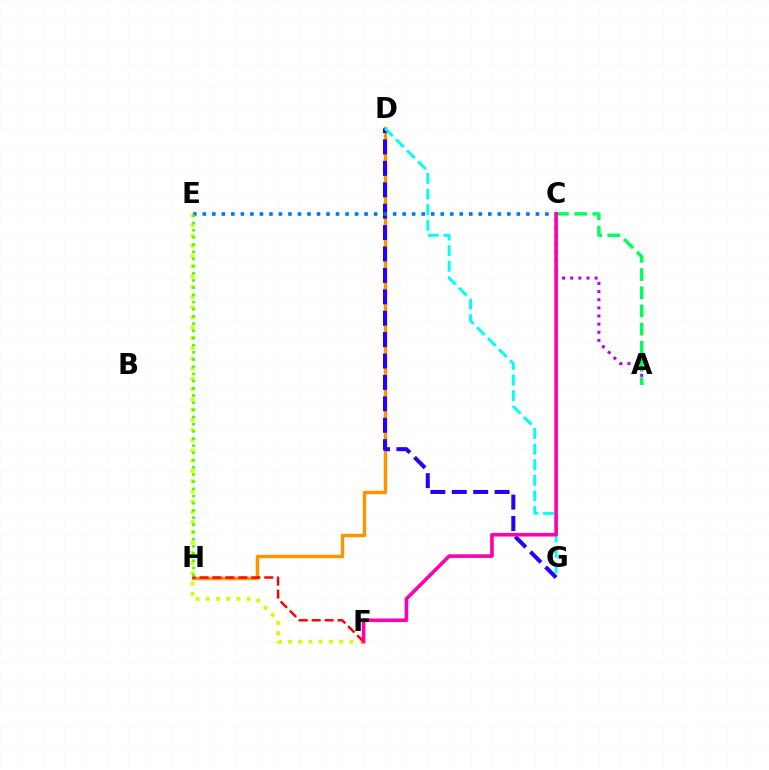{('D', 'H'): [{'color': '#ff9400', 'line_style': 'solid', 'thickness': 2.48}], ('D', 'G'): [{'color': '#2500ff', 'line_style': 'dashed', 'thickness': 2.91}, {'color': '#00fff6', 'line_style': 'dashed', 'thickness': 2.12}], ('E', 'F'): [{'color': '#d1ff00', 'line_style': 'dotted', 'thickness': 2.78}], ('A', 'C'): [{'color': '#b900ff', 'line_style': 'dotted', 'thickness': 2.21}, {'color': '#00ff5c', 'line_style': 'dashed', 'thickness': 2.47}], ('C', 'E'): [{'color': '#0074ff', 'line_style': 'dotted', 'thickness': 2.59}], ('F', 'H'): [{'color': '#ff0000', 'line_style': 'dashed', 'thickness': 1.76}], ('C', 'F'): [{'color': '#ff00ac', 'line_style': 'solid', 'thickness': 2.6}], ('E', 'H'): [{'color': '#3dff00', 'line_style': 'dotted', 'thickness': 1.95}]}